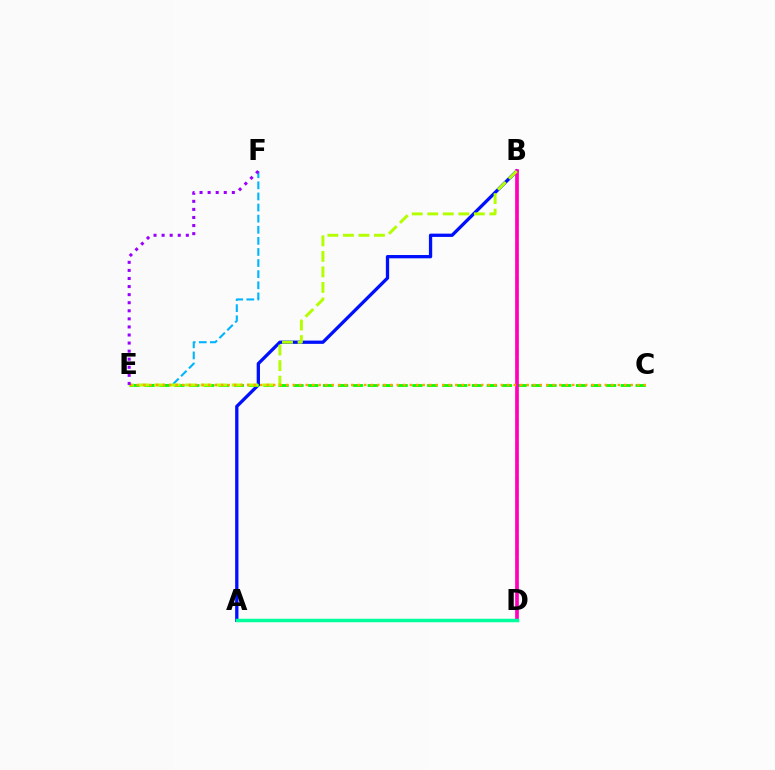{('E', 'F'): [{'color': '#00b5ff', 'line_style': 'dashed', 'thickness': 1.51}, {'color': '#9b00ff', 'line_style': 'dotted', 'thickness': 2.19}], ('B', 'D'): [{'color': '#ff0000', 'line_style': 'dashed', 'thickness': 1.6}, {'color': '#ff00bd', 'line_style': 'solid', 'thickness': 2.64}], ('A', 'B'): [{'color': '#0010ff', 'line_style': 'solid', 'thickness': 2.37}], ('C', 'E'): [{'color': '#08ff00', 'line_style': 'dashed', 'thickness': 2.02}, {'color': '#ffa500', 'line_style': 'dotted', 'thickness': 1.77}], ('A', 'D'): [{'color': '#00ff9d', 'line_style': 'solid', 'thickness': 2.52}], ('B', 'E'): [{'color': '#b3ff00', 'line_style': 'dashed', 'thickness': 2.11}]}